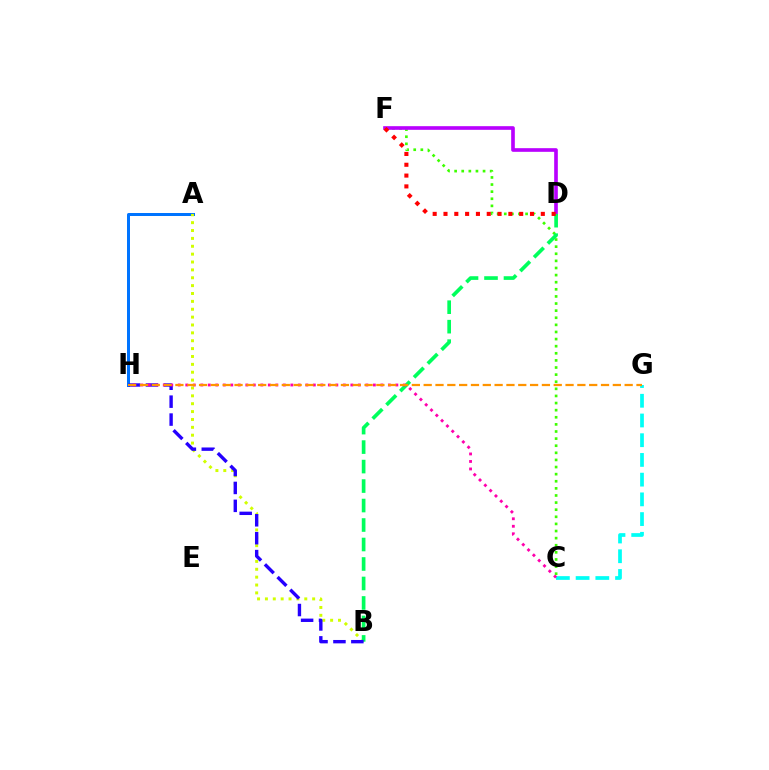{('C', 'F'): [{'color': '#3dff00', 'line_style': 'dotted', 'thickness': 1.93}], ('A', 'H'): [{'color': '#0074ff', 'line_style': 'solid', 'thickness': 2.15}], ('D', 'F'): [{'color': '#b900ff', 'line_style': 'solid', 'thickness': 2.63}, {'color': '#ff0000', 'line_style': 'dotted', 'thickness': 2.94}], ('C', 'G'): [{'color': '#00fff6', 'line_style': 'dashed', 'thickness': 2.68}], ('A', 'B'): [{'color': '#d1ff00', 'line_style': 'dotted', 'thickness': 2.14}], ('B', 'D'): [{'color': '#00ff5c', 'line_style': 'dashed', 'thickness': 2.65}], ('B', 'H'): [{'color': '#2500ff', 'line_style': 'dashed', 'thickness': 2.43}], ('C', 'H'): [{'color': '#ff00ac', 'line_style': 'dotted', 'thickness': 2.04}], ('G', 'H'): [{'color': '#ff9400', 'line_style': 'dashed', 'thickness': 1.61}]}